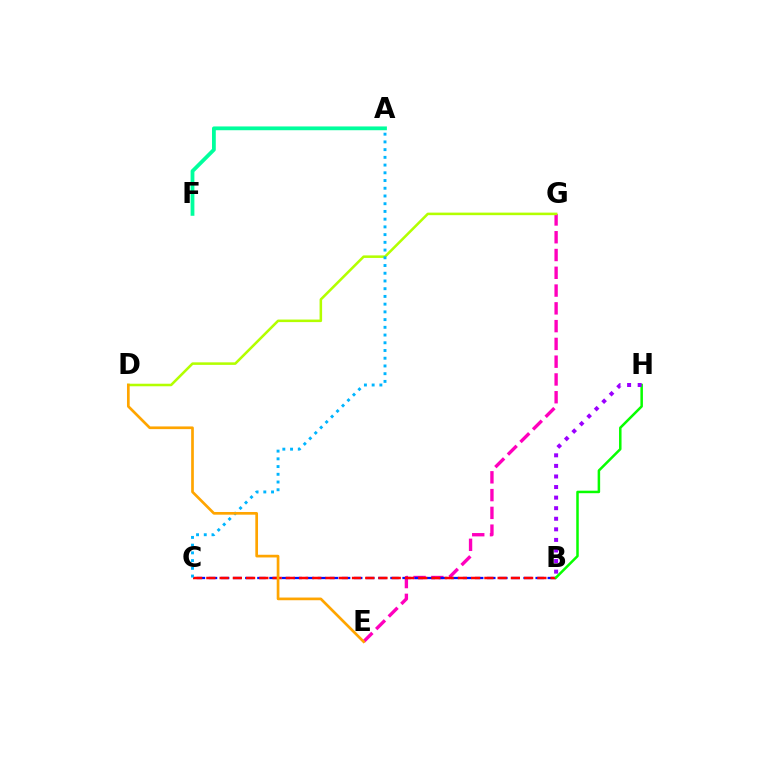{('E', 'G'): [{'color': '#ff00bd', 'line_style': 'dashed', 'thickness': 2.42}], ('B', 'C'): [{'color': '#0010ff', 'line_style': 'dashed', 'thickness': 1.64}, {'color': '#ff0000', 'line_style': 'dashed', 'thickness': 1.8}], ('D', 'G'): [{'color': '#b3ff00', 'line_style': 'solid', 'thickness': 1.83}], ('A', 'C'): [{'color': '#00b5ff', 'line_style': 'dotted', 'thickness': 2.1}], ('B', 'H'): [{'color': '#08ff00', 'line_style': 'solid', 'thickness': 1.81}, {'color': '#9b00ff', 'line_style': 'dotted', 'thickness': 2.87}], ('D', 'E'): [{'color': '#ffa500', 'line_style': 'solid', 'thickness': 1.94}], ('A', 'F'): [{'color': '#00ff9d', 'line_style': 'solid', 'thickness': 2.73}]}